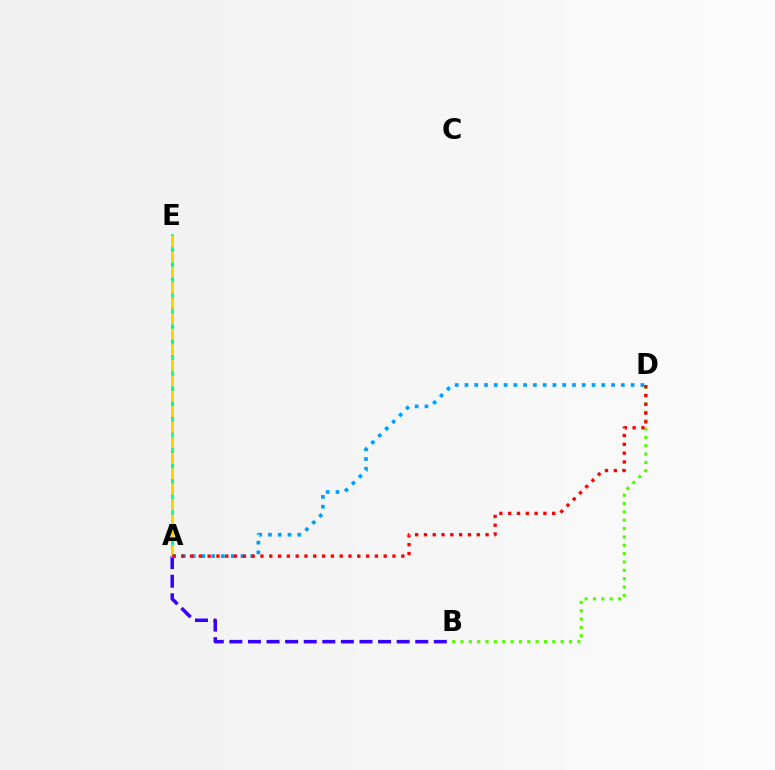{('A', 'B'): [{'color': '#3700ff', 'line_style': 'dashed', 'thickness': 2.53}], ('A', 'D'): [{'color': '#009eff', 'line_style': 'dotted', 'thickness': 2.66}, {'color': '#ff0000', 'line_style': 'dotted', 'thickness': 2.39}], ('A', 'E'): [{'color': '#ff00ed', 'line_style': 'dotted', 'thickness': 1.89}, {'color': '#00ff86', 'line_style': 'solid', 'thickness': 1.9}, {'color': '#ffd500', 'line_style': 'dashed', 'thickness': 2.1}], ('B', 'D'): [{'color': '#4fff00', 'line_style': 'dotted', 'thickness': 2.27}]}